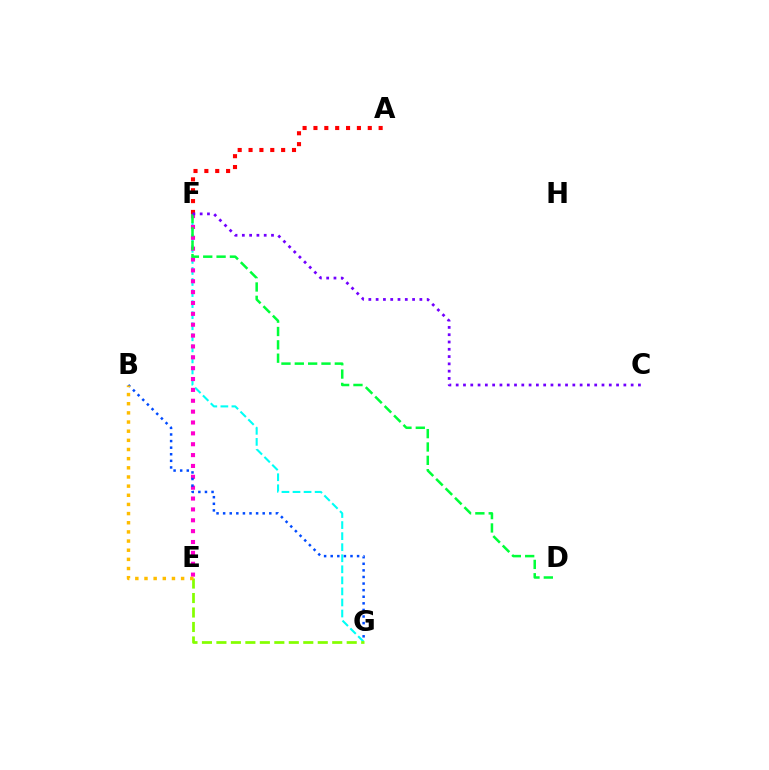{('F', 'G'): [{'color': '#00fff6', 'line_style': 'dashed', 'thickness': 1.5}], ('E', 'F'): [{'color': '#ff00cf', 'line_style': 'dotted', 'thickness': 2.95}], ('E', 'G'): [{'color': '#84ff00', 'line_style': 'dashed', 'thickness': 1.97}], ('A', 'F'): [{'color': '#ff0000', 'line_style': 'dotted', 'thickness': 2.95}], ('D', 'F'): [{'color': '#00ff39', 'line_style': 'dashed', 'thickness': 1.81}], ('B', 'G'): [{'color': '#004bff', 'line_style': 'dotted', 'thickness': 1.79}], ('B', 'E'): [{'color': '#ffbd00', 'line_style': 'dotted', 'thickness': 2.49}], ('C', 'F'): [{'color': '#7200ff', 'line_style': 'dotted', 'thickness': 1.98}]}